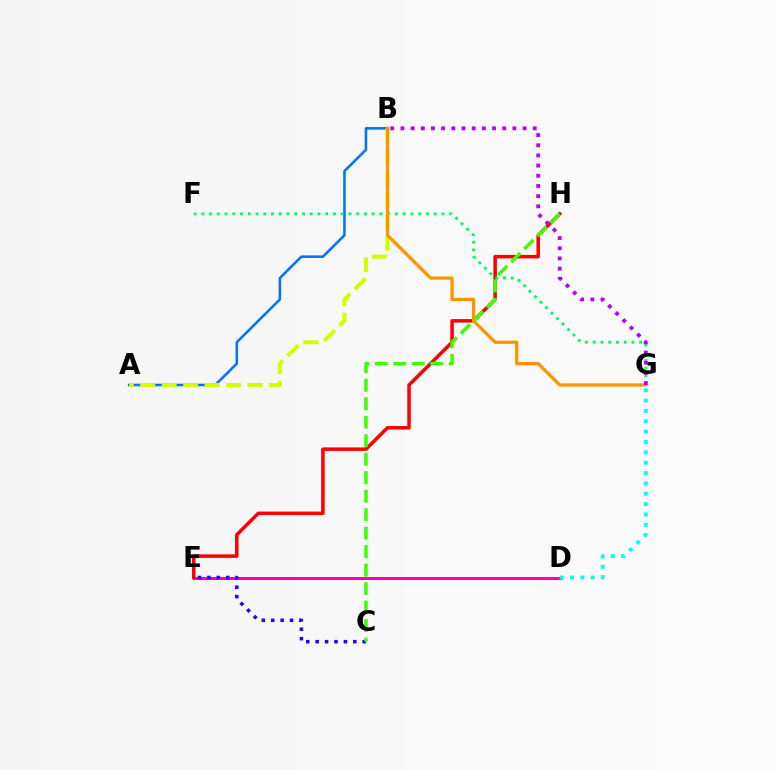{('D', 'E'): [{'color': '#ff00ac', 'line_style': 'solid', 'thickness': 2.2}], ('D', 'G'): [{'color': '#00fff6', 'line_style': 'dotted', 'thickness': 2.81}], ('A', 'B'): [{'color': '#0074ff', 'line_style': 'solid', 'thickness': 1.85}, {'color': '#d1ff00', 'line_style': 'dashed', 'thickness': 2.92}], ('E', 'H'): [{'color': '#ff0000', 'line_style': 'solid', 'thickness': 2.53}], ('F', 'G'): [{'color': '#00ff5c', 'line_style': 'dotted', 'thickness': 2.1}], ('B', 'G'): [{'color': '#ff9400', 'line_style': 'solid', 'thickness': 2.33}, {'color': '#b900ff', 'line_style': 'dotted', 'thickness': 2.77}], ('C', 'E'): [{'color': '#2500ff', 'line_style': 'dotted', 'thickness': 2.56}], ('C', 'H'): [{'color': '#3dff00', 'line_style': 'dashed', 'thickness': 2.51}]}